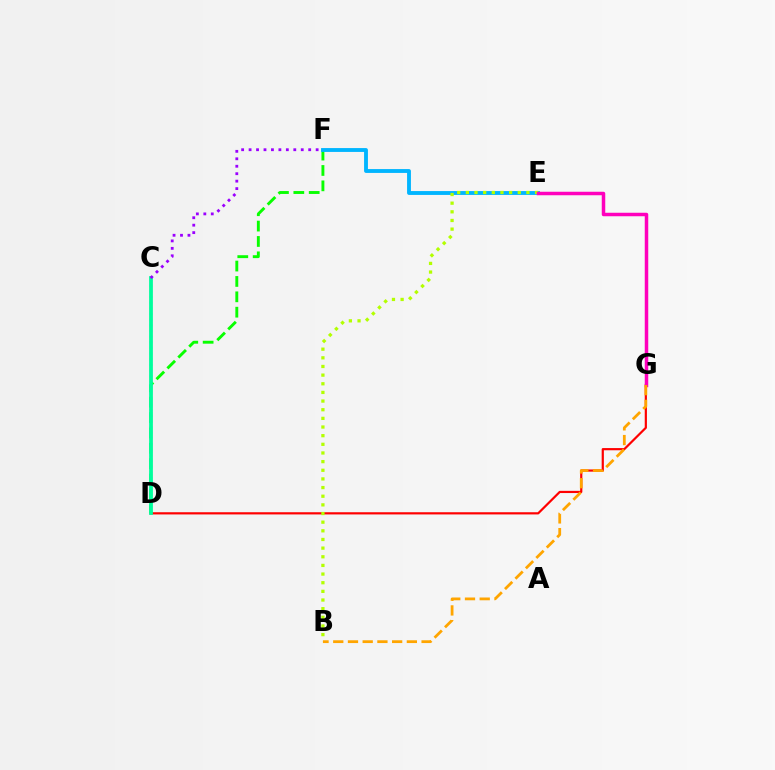{('D', 'F'): [{'color': '#08ff00', 'line_style': 'dashed', 'thickness': 2.09}], ('C', 'D'): [{'color': '#0010ff', 'line_style': 'dotted', 'thickness': 1.54}, {'color': '#00ff9d', 'line_style': 'solid', 'thickness': 2.71}], ('D', 'G'): [{'color': '#ff0000', 'line_style': 'solid', 'thickness': 1.58}], ('E', 'F'): [{'color': '#00b5ff', 'line_style': 'solid', 'thickness': 2.78}], ('B', 'E'): [{'color': '#b3ff00', 'line_style': 'dotted', 'thickness': 2.35}], ('C', 'F'): [{'color': '#9b00ff', 'line_style': 'dotted', 'thickness': 2.02}], ('E', 'G'): [{'color': '#ff00bd', 'line_style': 'solid', 'thickness': 2.51}], ('B', 'G'): [{'color': '#ffa500', 'line_style': 'dashed', 'thickness': 2.0}]}